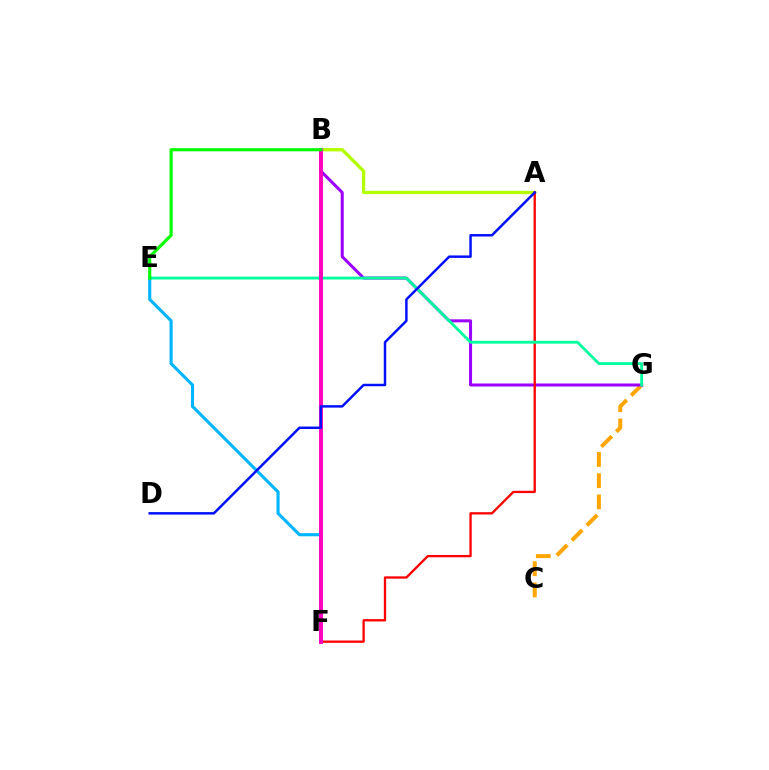{('C', 'G'): [{'color': '#ffa500', 'line_style': 'dashed', 'thickness': 2.88}], ('B', 'G'): [{'color': '#9b00ff', 'line_style': 'solid', 'thickness': 2.17}], ('A', 'B'): [{'color': '#b3ff00', 'line_style': 'solid', 'thickness': 2.39}], ('A', 'F'): [{'color': '#ff0000', 'line_style': 'solid', 'thickness': 1.67}], ('E', 'G'): [{'color': '#00ff9d', 'line_style': 'solid', 'thickness': 2.04}], ('E', 'F'): [{'color': '#00b5ff', 'line_style': 'solid', 'thickness': 2.24}], ('B', 'F'): [{'color': '#ff00bd', 'line_style': 'solid', 'thickness': 2.81}], ('A', 'D'): [{'color': '#0010ff', 'line_style': 'solid', 'thickness': 1.78}], ('B', 'E'): [{'color': '#08ff00', 'line_style': 'solid', 'thickness': 2.28}]}